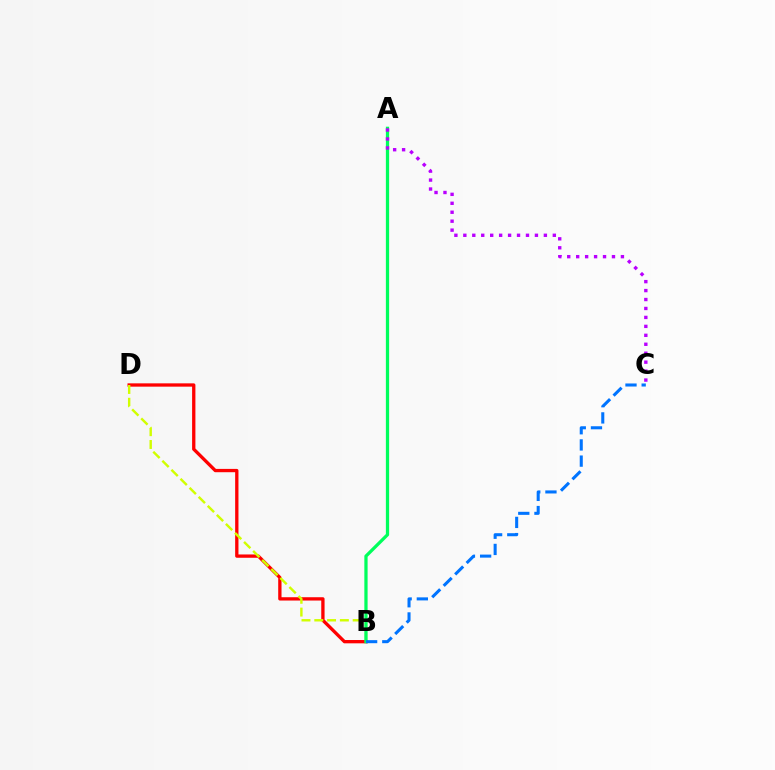{('B', 'D'): [{'color': '#ff0000', 'line_style': 'solid', 'thickness': 2.38}, {'color': '#d1ff00', 'line_style': 'dashed', 'thickness': 1.74}], ('A', 'B'): [{'color': '#00ff5c', 'line_style': 'solid', 'thickness': 2.34}], ('B', 'C'): [{'color': '#0074ff', 'line_style': 'dashed', 'thickness': 2.2}], ('A', 'C'): [{'color': '#b900ff', 'line_style': 'dotted', 'thickness': 2.43}]}